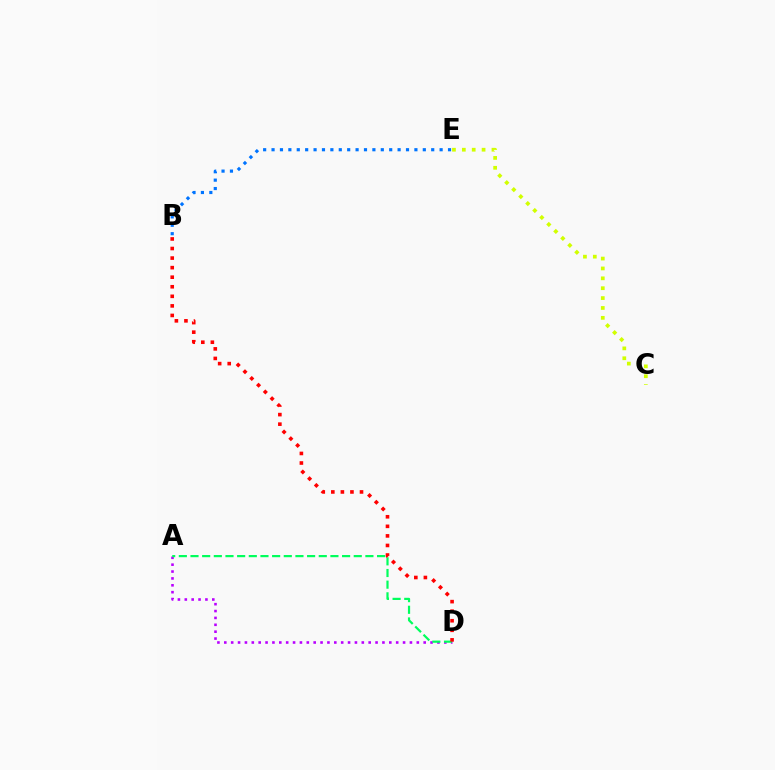{('B', 'E'): [{'color': '#0074ff', 'line_style': 'dotted', 'thickness': 2.28}], ('C', 'E'): [{'color': '#d1ff00', 'line_style': 'dotted', 'thickness': 2.68}], ('A', 'D'): [{'color': '#b900ff', 'line_style': 'dotted', 'thickness': 1.87}, {'color': '#00ff5c', 'line_style': 'dashed', 'thickness': 1.58}], ('B', 'D'): [{'color': '#ff0000', 'line_style': 'dotted', 'thickness': 2.6}]}